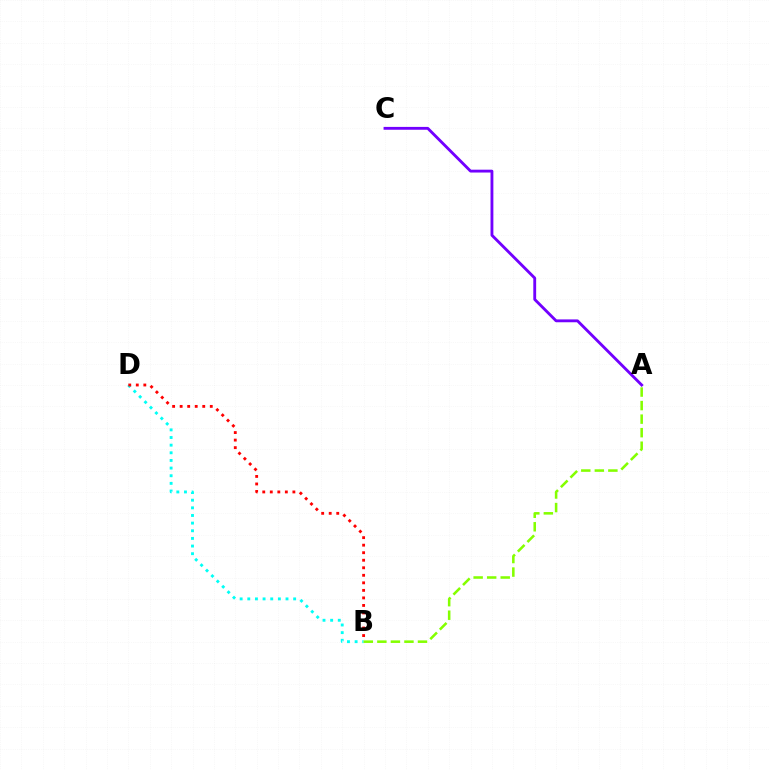{('B', 'D'): [{'color': '#00fff6', 'line_style': 'dotted', 'thickness': 2.08}, {'color': '#ff0000', 'line_style': 'dotted', 'thickness': 2.05}], ('A', 'C'): [{'color': '#7200ff', 'line_style': 'solid', 'thickness': 2.05}], ('A', 'B'): [{'color': '#84ff00', 'line_style': 'dashed', 'thickness': 1.84}]}